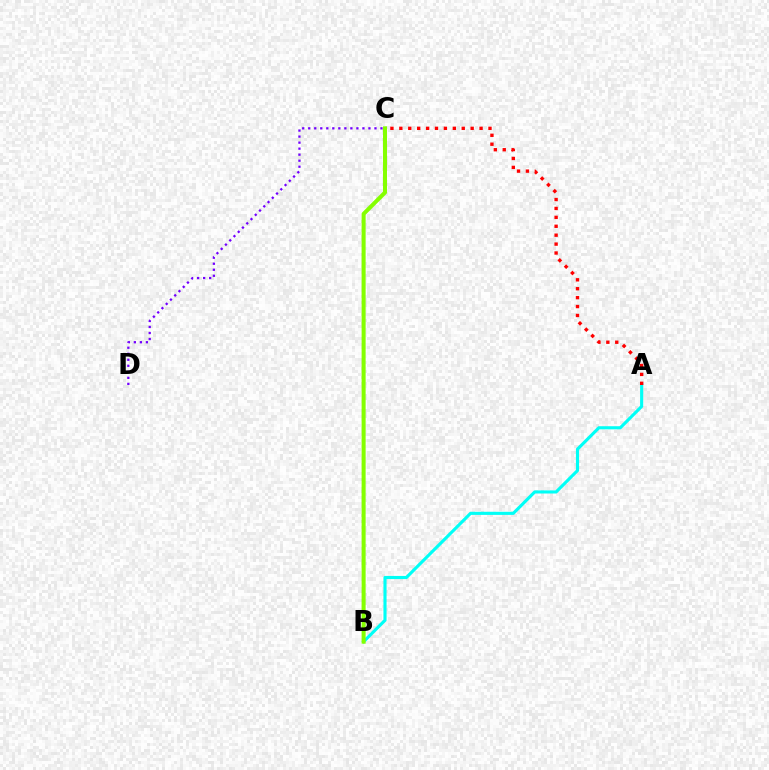{('C', 'D'): [{'color': '#7200ff', 'line_style': 'dotted', 'thickness': 1.64}], ('A', 'B'): [{'color': '#00fff6', 'line_style': 'solid', 'thickness': 2.25}], ('B', 'C'): [{'color': '#84ff00', 'line_style': 'solid', 'thickness': 2.9}], ('A', 'C'): [{'color': '#ff0000', 'line_style': 'dotted', 'thickness': 2.42}]}